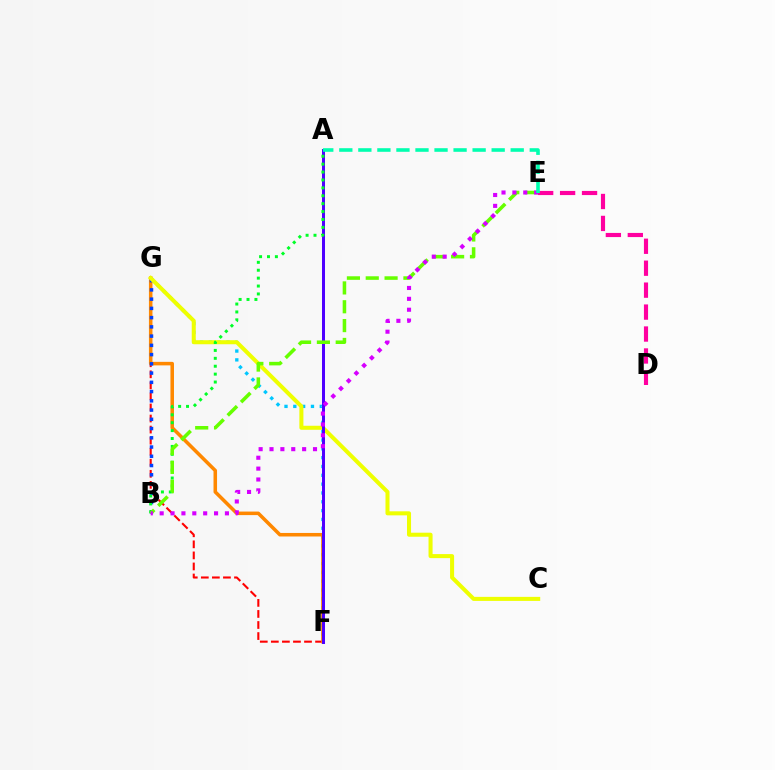{('F', 'G'): [{'color': '#ff0000', 'line_style': 'dashed', 'thickness': 1.5}, {'color': '#00c7ff', 'line_style': 'dotted', 'thickness': 2.4}, {'color': '#ff8800', 'line_style': 'solid', 'thickness': 2.55}], ('D', 'E'): [{'color': '#ff00a0', 'line_style': 'dashed', 'thickness': 2.98}], ('B', 'G'): [{'color': '#003fff', 'line_style': 'dotted', 'thickness': 2.51}], ('C', 'G'): [{'color': '#eeff00', 'line_style': 'solid', 'thickness': 2.9}], ('A', 'F'): [{'color': '#4f00ff', 'line_style': 'solid', 'thickness': 2.16}], ('A', 'B'): [{'color': '#00ff27', 'line_style': 'dotted', 'thickness': 2.15}], ('B', 'E'): [{'color': '#66ff00', 'line_style': 'dashed', 'thickness': 2.56}, {'color': '#d600ff', 'line_style': 'dotted', 'thickness': 2.95}], ('A', 'E'): [{'color': '#00ffaf', 'line_style': 'dashed', 'thickness': 2.59}]}